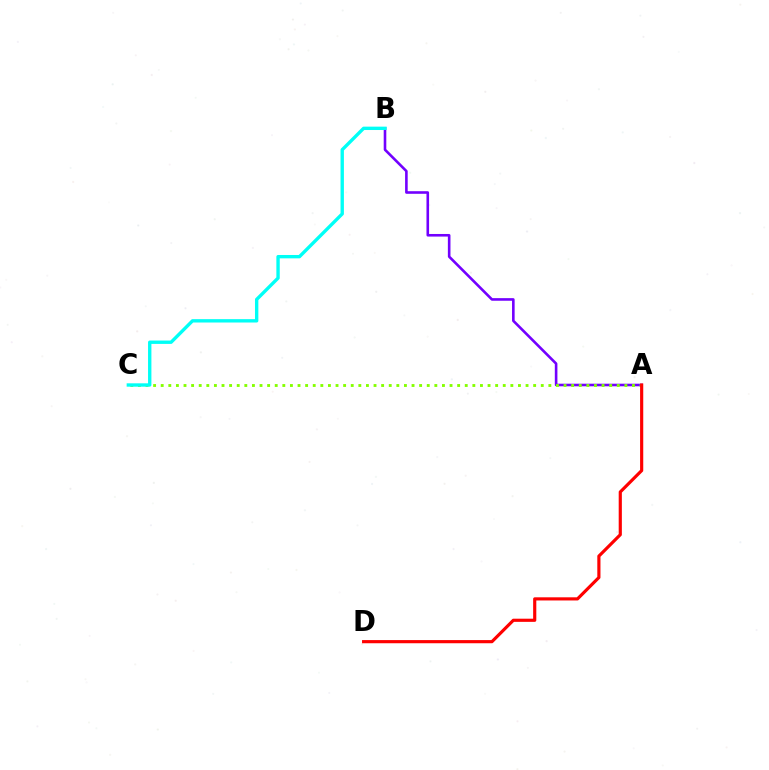{('A', 'B'): [{'color': '#7200ff', 'line_style': 'solid', 'thickness': 1.87}], ('A', 'C'): [{'color': '#84ff00', 'line_style': 'dotted', 'thickness': 2.07}], ('B', 'C'): [{'color': '#00fff6', 'line_style': 'solid', 'thickness': 2.42}], ('A', 'D'): [{'color': '#ff0000', 'line_style': 'solid', 'thickness': 2.28}]}